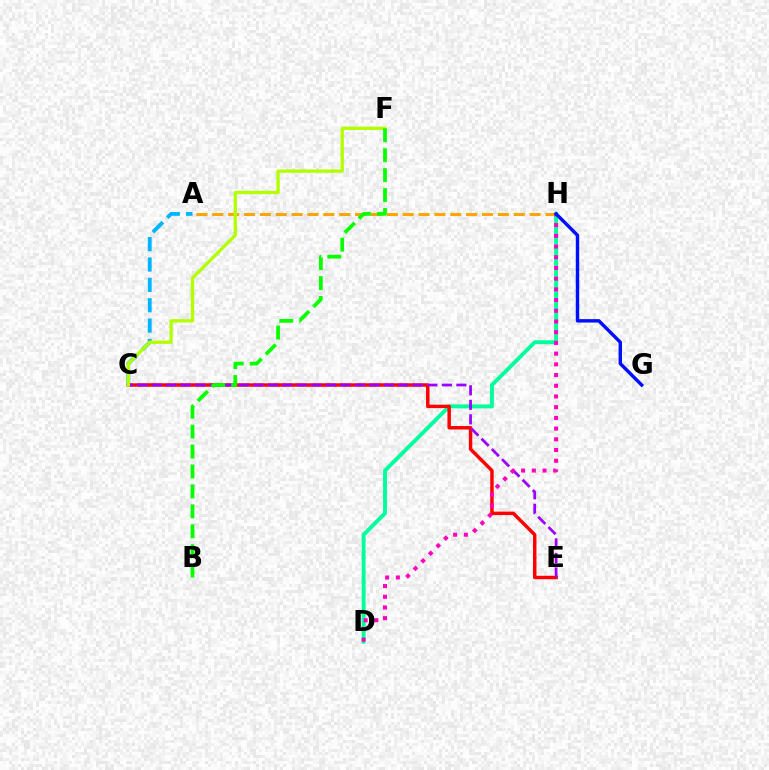{('D', 'H'): [{'color': '#00ff9d', 'line_style': 'solid', 'thickness': 2.81}, {'color': '#ff00bd', 'line_style': 'dotted', 'thickness': 2.91}], ('A', 'C'): [{'color': '#00b5ff', 'line_style': 'dashed', 'thickness': 2.77}], ('C', 'E'): [{'color': '#ff0000', 'line_style': 'solid', 'thickness': 2.49}, {'color': '#9b00ff', 'line_style': 'dashed', 'thickness': 1.97}], ('A', 'H'): [{'color': '#ffa500', 'line_style': 'dashed', 'thickness': 2.16}], ('C', 'F'): [{'color': '#b3ff00', 'line_style': 'solid', 'thickness': 2.4}], ('G', 'H'): [{'color': '#0010ff', 'line_style': 'solid', 'thickness': 2.46}], ('B', 'F'): [{'color': '#08ff00', 'line_style': 'dashed', 'thickness': 2.71}]}